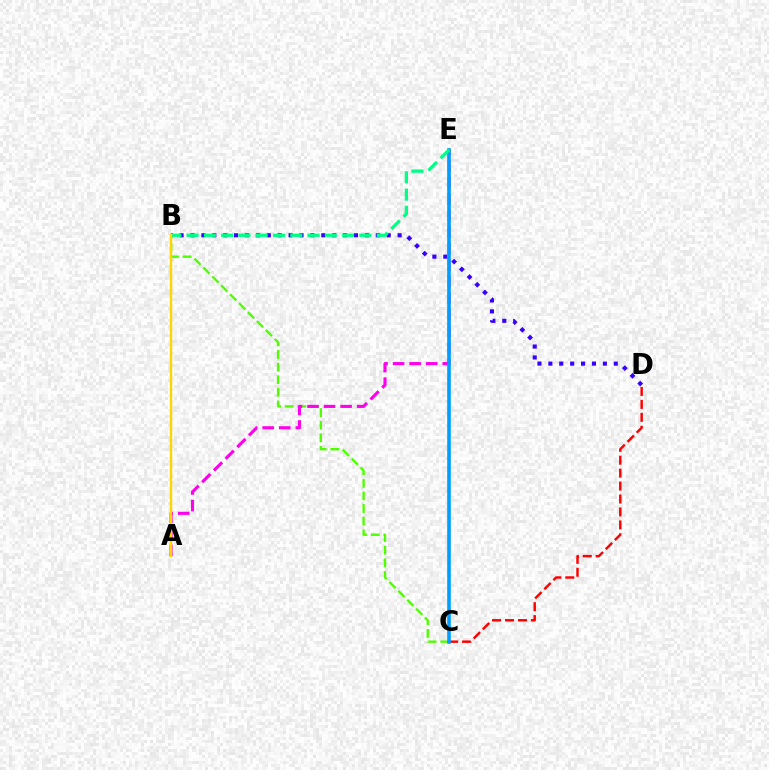{('B', 'C'): [{'color': '#4fff00', 'line_style': 'dashed', 'thickness': 1.71}], ('B', 'D'): [{'color': '#3700ff', 'line_style': 'dotted', 'thickness': 2.96}], ('C', 'D'): [{'color': '#ff0000', 'line_style': 'dashed', 'thickness': 1.76}], ('A', 'E'): [{'color': '#ff00ed', 'line_style': 'dashed', 'thickness': 2.25}], ('C', 'E'): [{'color': '#009eff', 'line_style': 'solid', 'thickness': 2.6}], ('B', 'E'): [{'color': '#00ff86', 'line_style': 'dashed', 'thickness': 2.35}], ('A', 'B'): [{'color': '#ffd500', 'line_style': 'solid', 'thickness': 1.75}]}